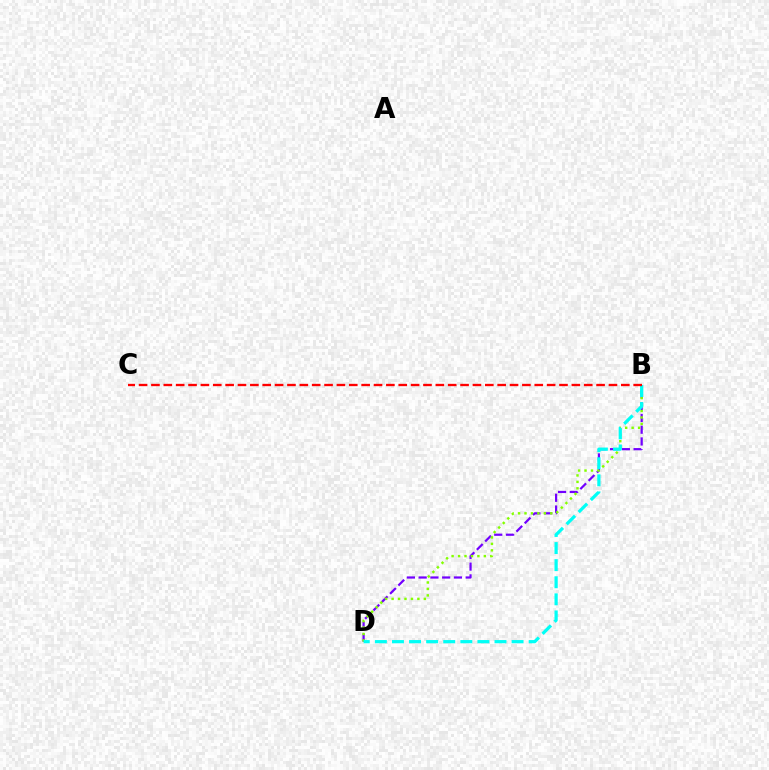{('B', 'D'): [{'color': '#7200ff', 'line_style': 'dashed', 'thickness': 1.6}, {'color': '#84ff00', 'line_style': 'dotted', 'thickness': 1.75}, {'color': '#00fff6', 'line_style': 'dashed', 'thickness': 2.32}], ('B', 'C'): [{'color': '#ff0000', 'line_style': 'dashed', 'thickness': 1.68}]}